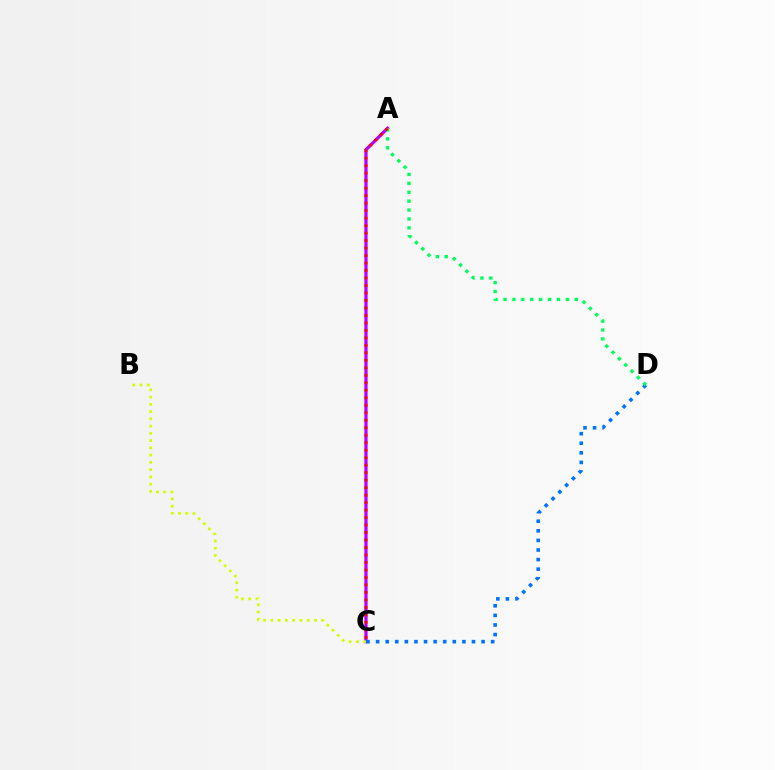{('A', 'C'): [{'color': '#b900ff', 'line_style': 'solid', 'thickness': 2.36}, {'color': '#ff0000', 'line_style': 'dotted', 'thickness': 2.03}], ('B', 'C'): [{'color': '#d1ff00', 'line_style': 'dotted', 'thickness': 1.97}], ('C', 'D'): [{'color': '#0074ff', 'line_style': 'dotted', 'thickness': 2.61}], ('A', 'D'): [{'color': '#00ff5c', 'line_style': 'dotted', 'thickness': 2.42}]}